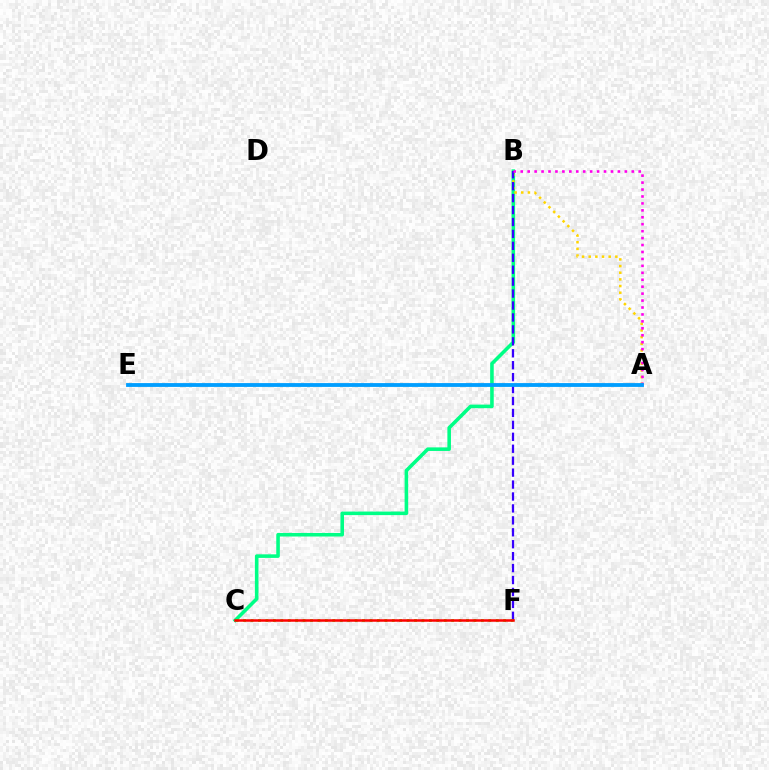{('B', 'C'): [{'color': '#00ff86', 'line_style': 'solid', 'thickness': 2.57}], ('A', 'B'): [{'color': '#ffd500', 'line_style': 'dotted', 'thickness': 1.81}, {'color': '#ff00ed', 'line_style': 'dotted', 'thickness': 1.89}], ('B', 'F'): [{'color': '#3700ff', 'line_style': 'dashed', 'thickness': 1.62}], ('C', 'F'): [{'color': '#4fff00', 'line_style': 'dotted', 'thickness': 2.02}, {'color': '#ff0000', 'line_style': 'solid', 'thickness': 1.81}], ('A', 'E'): [{'color': '#009eff', 'line_style': 'solid', 'thickness': 2.75}]}